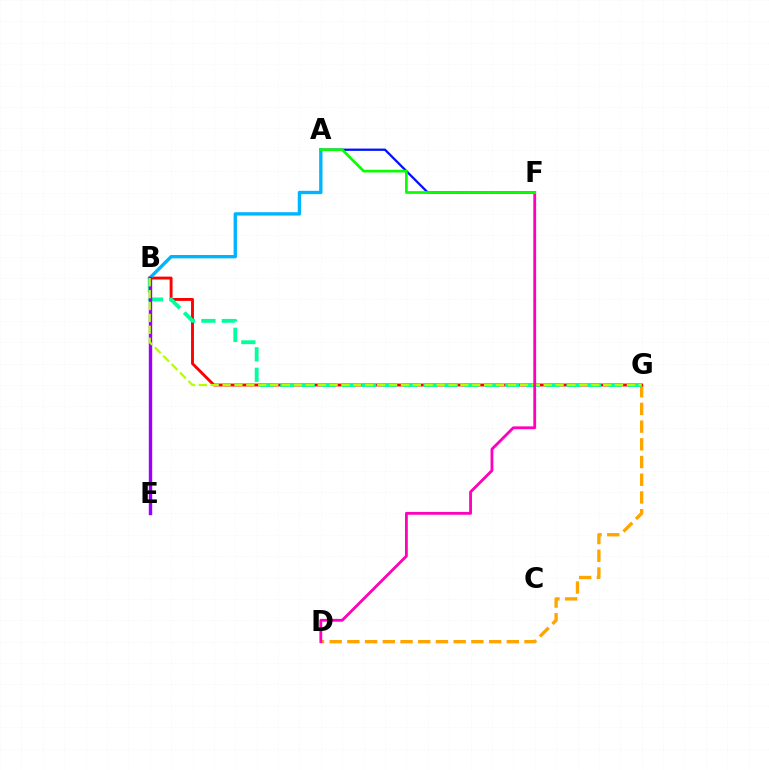{('D', 'G'): [{'color': '#ffa500', 'line_style': 'dashed', 'thickness': 2.41}], ('B', 'G'): [{'color': '#ff0000', 'line_style': 'solid', 'thickness': 2.08}, {'color': '#00ff9d', 'line_style': 'dashed', 'thickness': 2.78}, {'color': '#b3ff00', 'line_style': 'dashed', 'thickness': 1.62}], ('A', 'F'): [{'color': '#0010ff', 'line_style': 'solid', 'thickness': 1.64}, {'color': '#08ff00', 'line_style': 'solid', 'thickness': 1.95}], ('A', 'B'): [{'color': '#00b5ff', 'line_style': 'solid', 'thickness': 2.42}], ('B', 'E'): [{'color': '#9b00ff', 'line_style': 'solid', 'thickness': 2.45}], ('D', 'F'): [{'color': '#ff00bd', 'line_style': 'solid', 'thickness': 2.03}]}